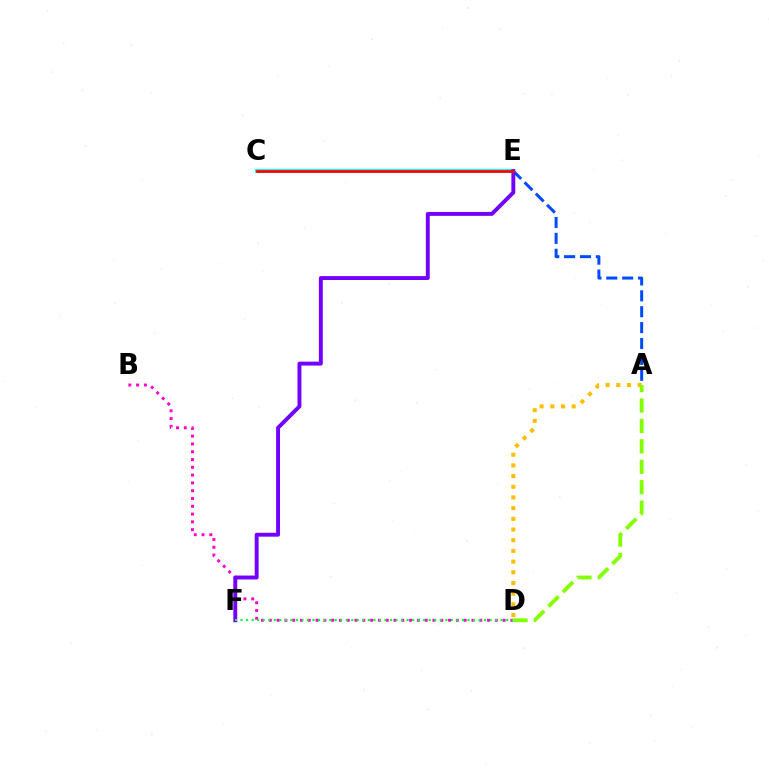{('B', 'D'): [{'color': '#ff00cf', 'line_style': 'dotted', 'thickness': 2.12}], ('A', 'D'): [{'color': '#ffbd00', 'line_style': 'dotted', 'thickness': 2.9}, {'color': '#84ff00', 'line_style': 'dashed', 'thickness': 2.77}], ('A', 'E'): [{'color': '#004bff', 'line_style': 'dashed', 'thickness': 2.16}], ('C', 'E'): [{'color': '#00fff6', 'line_style': 'solid', 'thickness': 2.9}, {'color': '#ff0000', 'line_style': 'solid', 'thickness': 1.93}], ('E', 'F'): [{'color': '#7200ff', 'line_style': 'solid', 'thickness': 2.81}], ('D', 'F'): [{'color': '#00ff39', 'line_style': 'dotted', 'thickness': 1.5}]}